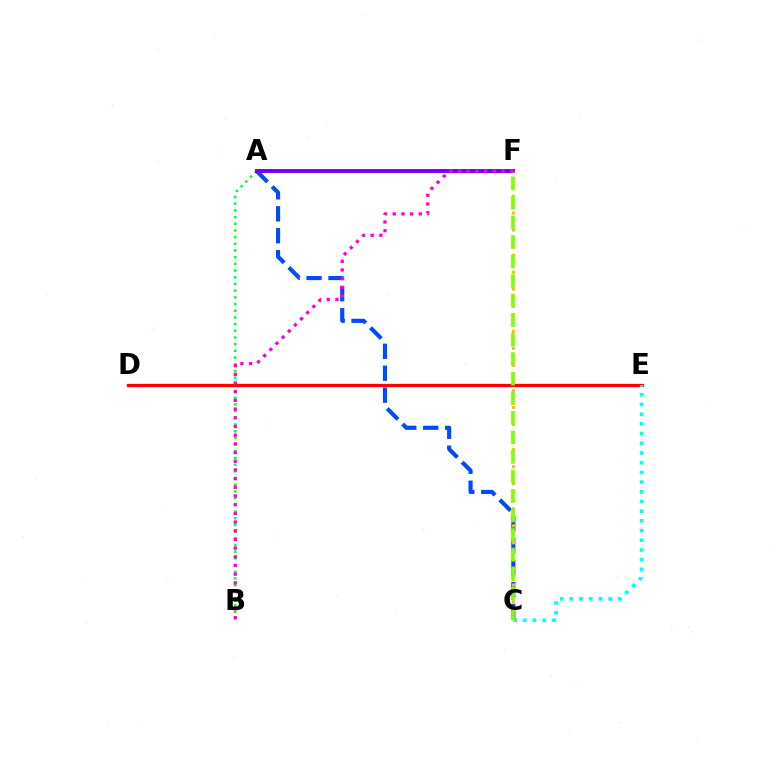{('A', 'B'): [{'color': '#00ff39', 'line_style': 'dotted', 'thickness': 1.82}], ('D', 'E'): [{'color': '#ff0000', 'line_style': 'solid', 'thickness': 2.35}], ('C', 'E'): [{'color': '#00fff6', 'line_style': 'dotted', 'thickness': 2.64}], ('A', 'C'): [{'color': '#004bff', 'line_style': 'dashed', 'thickness': 2.98}], ('A', 'F'): [{'color': '#7200ff', 'line_style': 'solid', 'thickness': 2.84}], ('C', 'F'): [{'color': '#ffbd00', 'line_style': 'dotted', 'thickness': 2.3}, {'color': '#84ff00', 'line_style': 'dashed', 'thickness': 2.65}], ('B', 'F'): [{'color': '#ff00cf', 'line_style': 'dotted', 'thickness': 2.36}]}